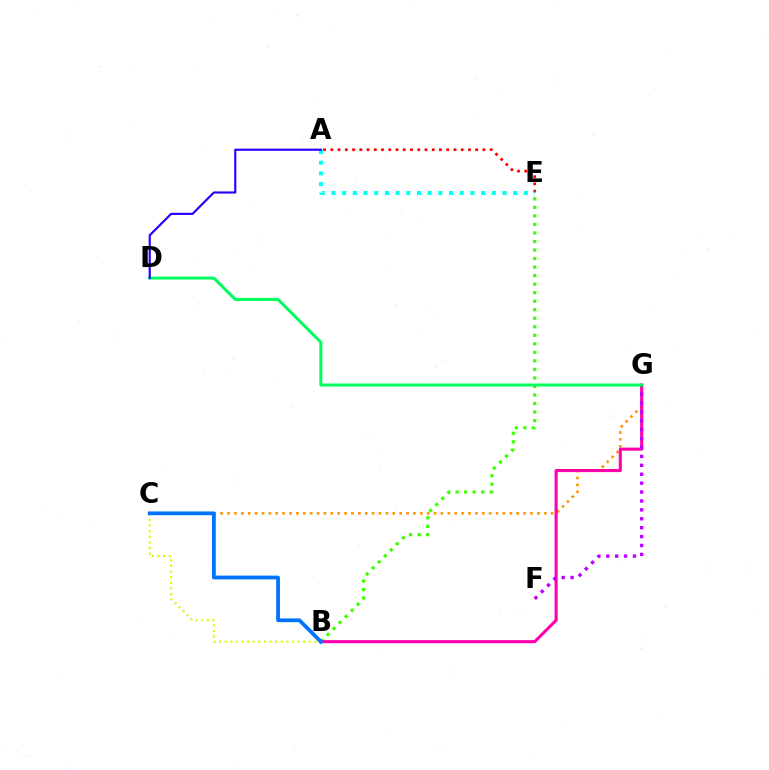{('B', 'E'): [{'color': '#3dff00', 'line_style': 'dotted', 'thickness': 2.32}], ('C', 'G'): [{'color': '#ff9400', 'line_style': 'dotted', 'thickness': 1.87}], ('B', 'G'): [{'color': '#ff00ac', 'line_style': 'solid', 'thickness': 2.23}], ('A', 'E'): [{'color': '#ff0000', 'line_style': 'dotted', 'thickness': 1.97}, {'color': '#00fff6', 'line_style': 'dotted', 'thickness': 2.9}], ('B', 'C'): [{'color': '#d1ff00', 'line_style': 'dotted', 'thickness': 1.52}, {'color': '#0074ff', 'line_style': 'solid', 'thickness': 2.73}], ('F', 'G'): [{'color': '#b900ff', 'line_style': 'dotted', 'thickness': 2.42}], ('D', 'G'): [{'color': '#00ff5c', 'line_style': 'solid', 'thickness': 2.15}], ('A', 'D'): [{'color': '#2500ff', 'line_style': 'solid', 'thickness': 1.55}]}